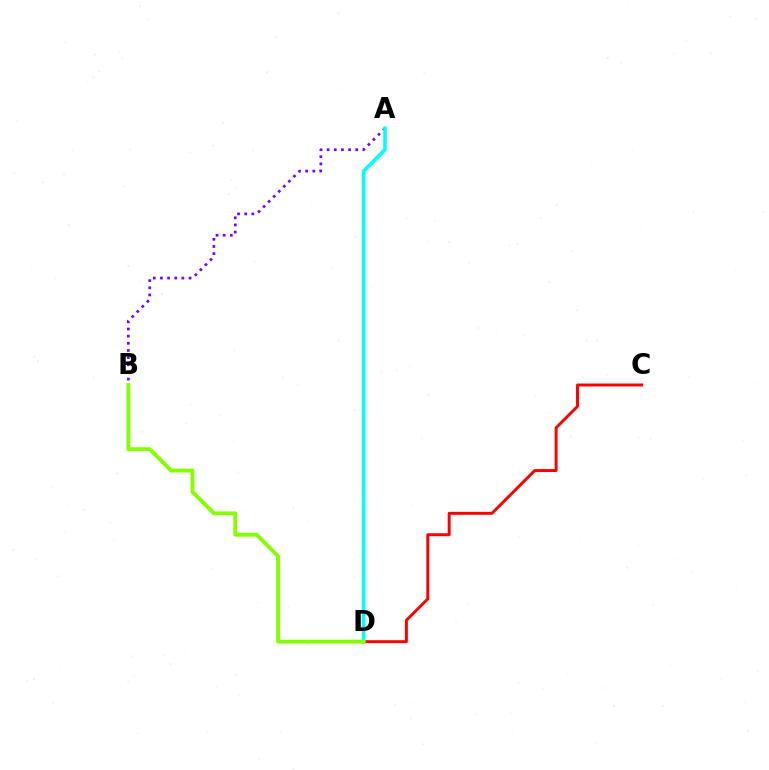{('C', 'D'): [{'color': '#ff0000', 'line_style': 'solid', 'thickness': 2.12}], ('A', 'B'): [{'color': '#7200ff', 'line_style': 'dotted', 'thickness': 1.94}], ('A', 'D'): [{'color': '#00fff6', 'line_style': 'solid', 'thickness': 2.58}], ('B', 'D'): [{'color': '#84ff00', 'line_style': 'solid', 'thickness': 2.78}]}